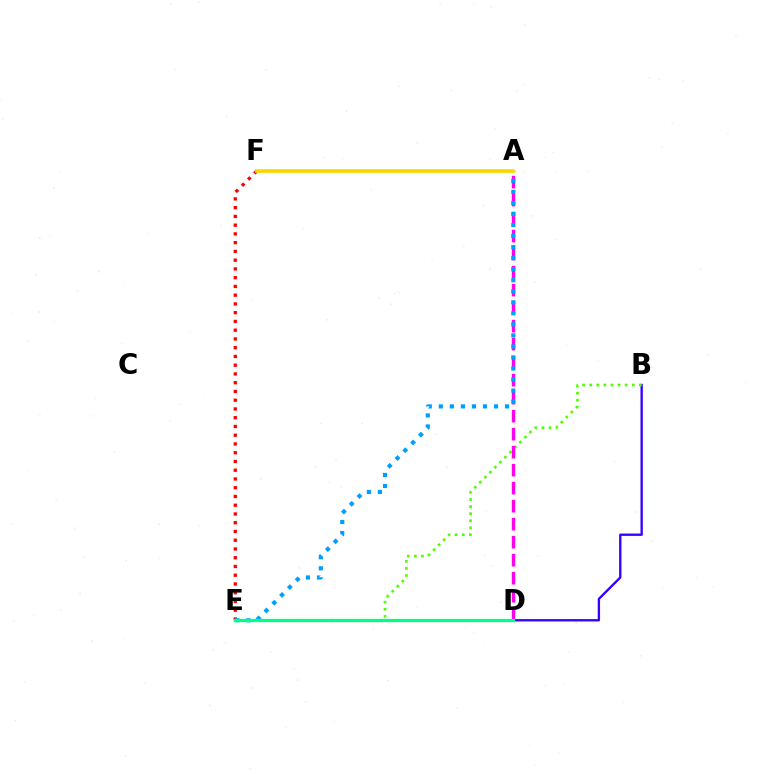{('B', 'D'): [{'color': '#3700ff', 'line_style': 'solid', 'thickness': 1.7}], ('B', 'E'): [{'color': '#4fff00', 'line_style': 'dotted', 'thickness': 1.93}], ('A', 'D'): [{'color': '#ff00ed', 'line_style': 'dashed', 'thickness': 2.45}], ('E', 'F'): [{'color': '#ff0000', 'line_style': 'dotted', 'thickness': 2.38}], ('A', 'E'): [{'color': '#009eff', 'line_style': 'dotted', 'thickness': 3.0}], ('D', 'E'): [{'color': '#00ff86', 'line_style': 'solid', 'thickness': 2.34}], ('A', 'F'): [{'color': '#ffd500', 'line_style': 'solid', 'thickness': 2.63}]}